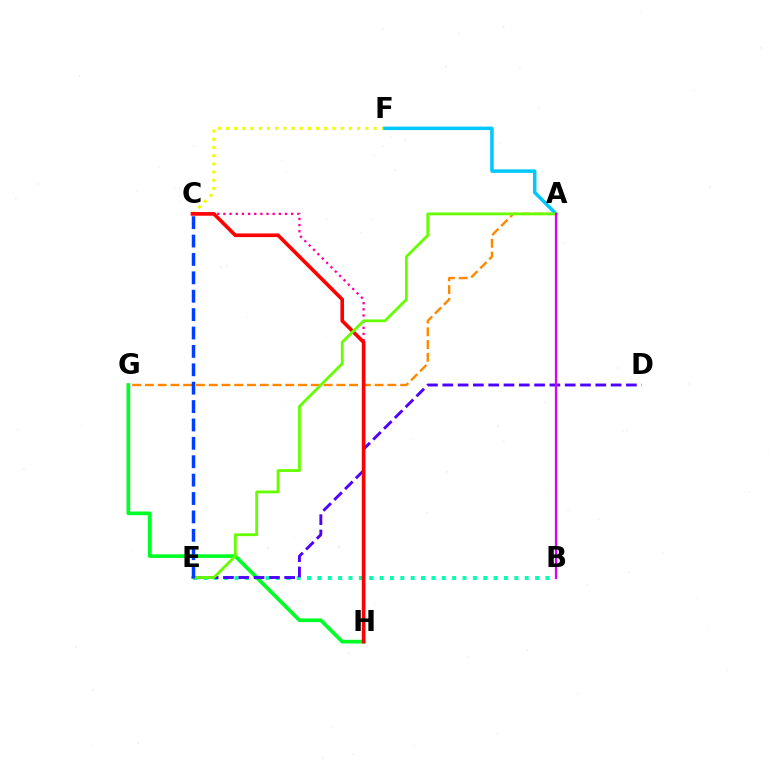{('A', 'G'): [{'color': '#ff8800', 'line_style': 'dashed', 'thickness': 1.73}], ('B', 'E'): [{'color': '#00ffaf', 'line_style': 'dotted', 'thickness': 2.82}], ('G', 'H'): [{'color': '#00ff27', 'line_style': 'solid', 'thickness': 2.66}], ('C', 'F'): [{'color': '#eeff00', 'line_style': 'dotted', 'thickness': 2.23}], ('D', 'E'): [{'color': '#4f00ff', 'line_style': 'dashed', 'thickness': 2.08}], ('C', 'H'): [{'color': '#ff00a0', 'line_style': 'dotted', 'thickness': 1.67}, {'color': '#ff0000', 'line_style': 'solid', 'thickness': 2.62}], ('A', 'F'): [{'color': '#00c7ff', 'line_style': 'solid', 'thickness': 2.52}], ('A', 'E'): [{'color': '#66ff00', 'line_style': 'solid', 'thickness': 2.02}], ('A', 'B'): [{'color': '#d600ff', 'line_style': 'solid', 'thickness': 1.63}], ('C', 'E'): [{'color': '#003fff', 'line_style': 'dashed', 'thickness': 2.5}]}